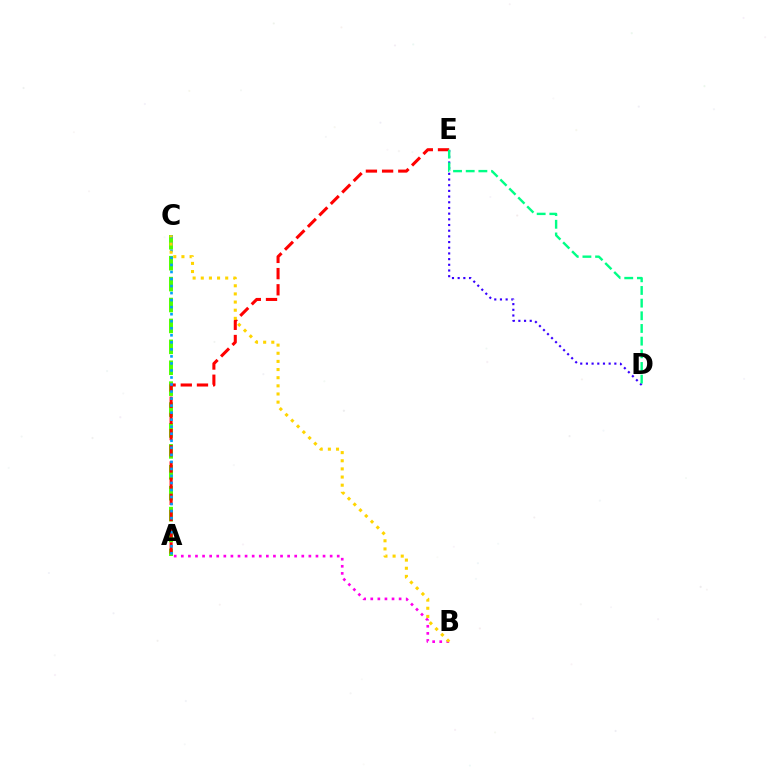{('A', 'C'): [{'color': '#4fff00', 'line_style': 'dashed', 'thickness': 2.84}, {'color': '#009eff', 'line_style': 'dotted', 'thickness': 1.91}], ('A', 'E'): [{'color': '#ff0000', 'line_style': 'dashed', 'thickness': 2.2}], ('A', 'B'): [{'color': '#ff00ed', 'line_style': 'dotted', 'thickness': 1.93}], ('D', 'E'): [{'color': '#3700ff', 'line_style': 'dotted', 'thickness': 1.54}, {'color': '#00ff86', 'line_style': 'dashed', 'thickness': 1.72}], ('B', 'C'): [{'color': '#ffd500', 'line_style': 'dotted', 'thickness': 2.21}]}